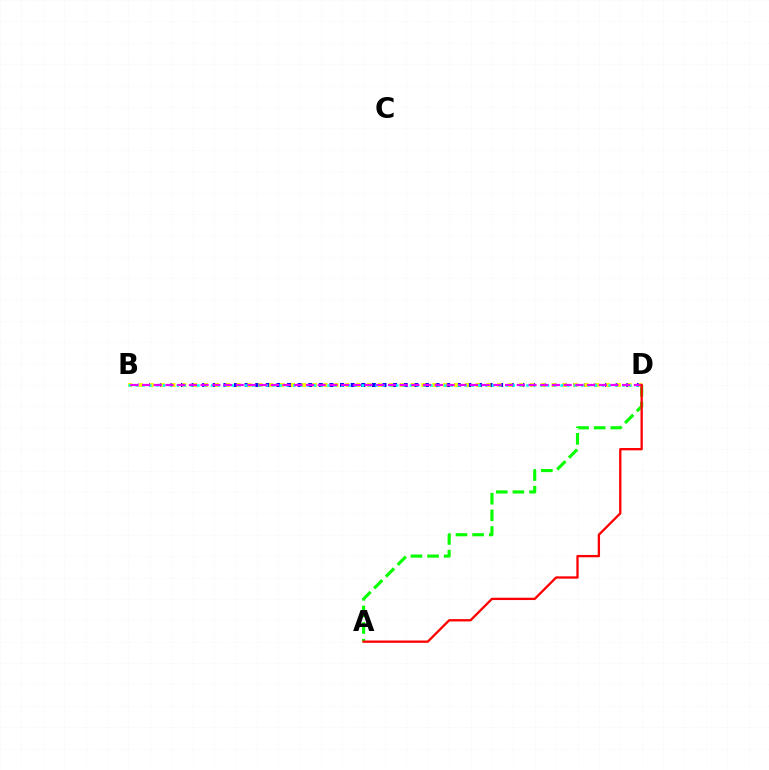{('B', 'D'): [{'color': '#0010ff', 'line_style': 'dotted', 'thickness': 2.88}, {'color': '#fcf500', 'line_style': 'dotted', 'thickness': 2.95}, {'color': '#00fff6', 'line_style': 'dotted', 'thickness': 1.86}, {'color': '#ee00ff', 'line_style': 'dashed', 'thickness': 1.59}], ('A', 'D'): [{'color': '#08ff00', 'line_style': 'dashed', 'thickness': 2.26}, {'color': '#ff0000', 'line_style': 'solid', 'thickness': 1.66}]}